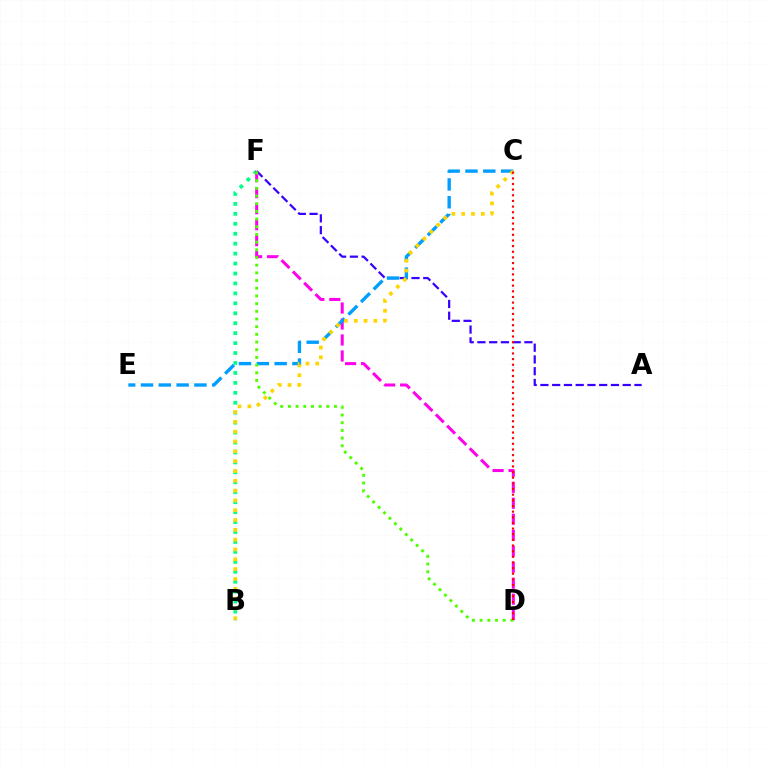{('B', 'F'): [{'color': '#00ff86', 'line_style': 'dotted', 'thickness': 2.7}], ('A', 'F'): [{'color': '#3700ff', 'line_style': 'dashed', 'thickness': 1.6}], ('D', 'F'): [{'color': '#ff00ed', 'line_style': 'dashed', 'thickness': 2.17}, {'color': '#4fff00', 'line_style': 'dotted', 'thickness': 2.09}], ('C', 'E'): [{'color': '#009eff', 'line_style': 'dashed', 'thickness': 2.42}], ('B', 'C'): [{'color': '#ffd500', 'line_style': 'dotted', 'thickness': 2.67}], ('C', 'D'): [{'color': '#ff0000', 'line_style': 'dotted', 'thickness': 1.53}]}